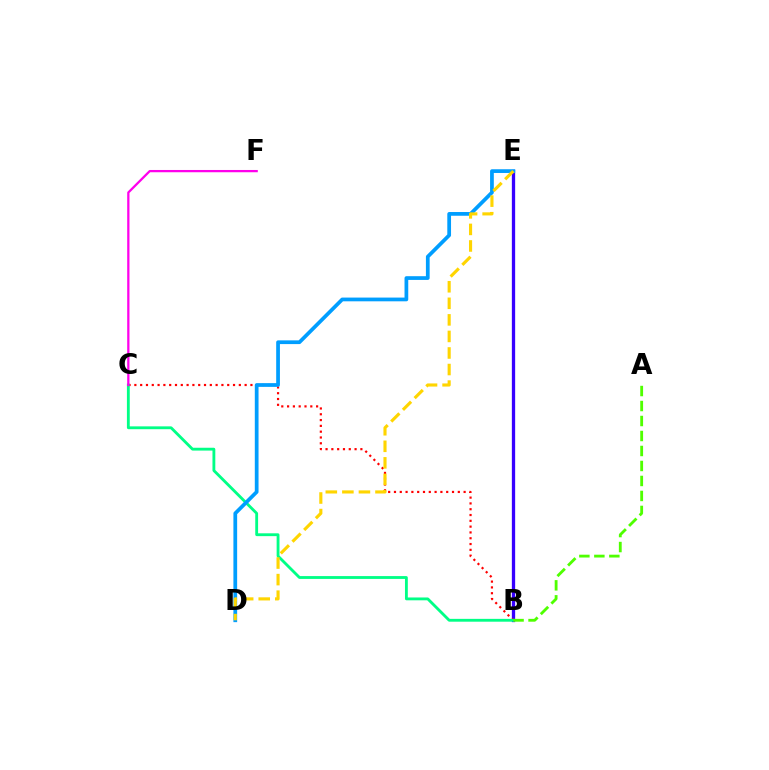{('B', 'E'): [{'color': '#3700ff', 'line_style': 'solid', 'thickness': 2.38}], ('B', 'C'): [{'color': '#ff0000', 'line_style': 'dotted', 'thickness': 1.58}, {'color': '#00ff86', 'line_style': 'solid', 'thickness': 2.04}], ('A', 'B'): [{'color': '#4fff00', 'line_style': 'dashed', 'thickness': 2.04}], ('D', 'E'): [{'color': '#009eff', 'line_style': 'solid', 'thickness': 2.69}, {'color': '#ffd500', 'line_style': 'dashed', 'thickness': 2.25}], ('C', 'F'): [{'color': '#ff00ed', 'line_style': 'solid', 'thickness': 1.63}]}